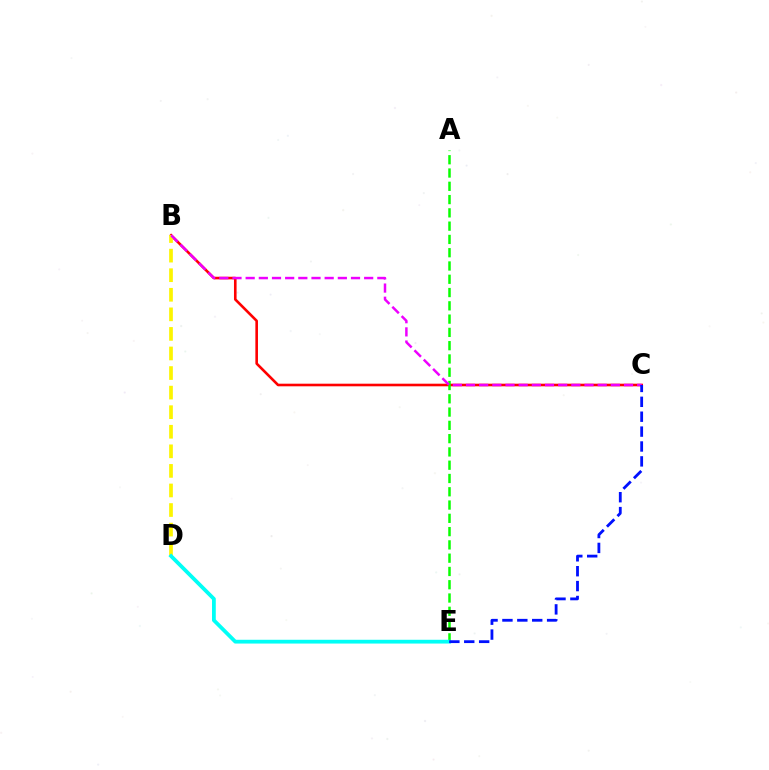{('B', 'C'): [{'color': '#ff0000', 'line_style': 'solid', 'thickness': 1.88}, {'color': '#ee00ff', 'line_style': 'dashed', 'thickness': 1.79}], ('B', 'D'): [{'color': '#fcf500', 'line_style': 'dashed', 'thickness': 2.66}], ('A', 'E'): [{'color': '#08ff00', 'line_style': 'dashed', 'thickness': 1.8}], ('D', 'E'): [{'color': '#00fff6', 'line_style': 'solid', 'thickness': 2.72}], ('C', 'E'): [{'color': '#0010ff', 'line_style': 'dashed', 'thickness': 2.02}]}